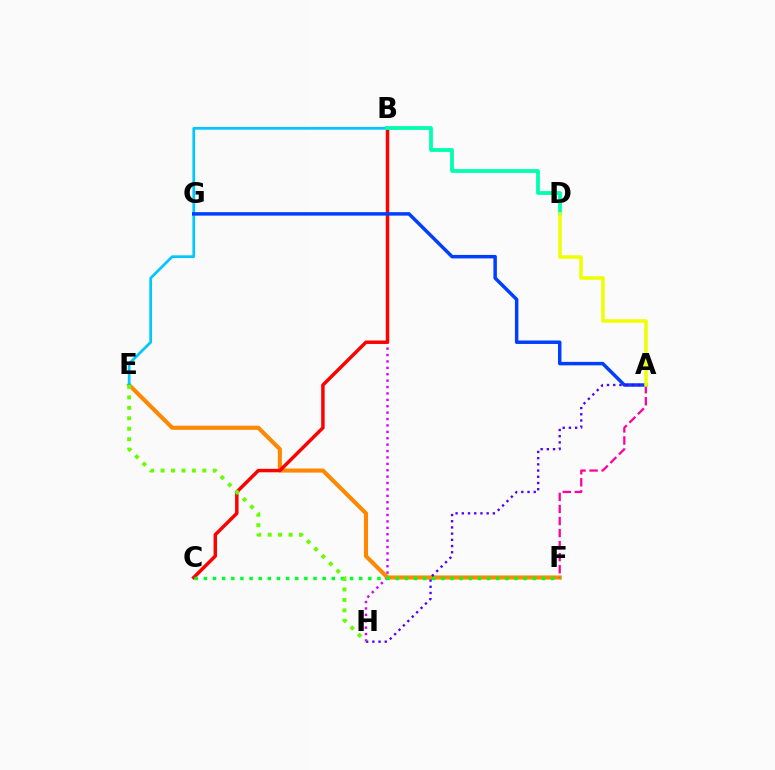{('B', 'H'): [{'color': '#d600ff', 'line_style': 'dotted', 'thickness': 1.74}], ('E', 'F'): [{'color': '#ff8800', 'line_style': 'solid', 'thickness': 2.94}], ('A', 'F'): [{'color': '#ff00a0', 'line_style': 'dashed', 'thickness': 1.64}], ('B', 'C'): [{'color': '#ff0000', 'line_style': 'solid', 'thickness': 2.49}], ('C', 'F'): [{'color': '#00ff27', 'line_style': 'dotted', 'thickness': 2.48}], ('B', 'E'): [{'color': '#00c7ff', 'line_style': 'solid', 'thickness': 1.95}], ('A', 'G'): [{'color': '#003fff', 'line_style': 'solid', 'thickness': 2.5}], ('A', 'H'): [{'color': '#4f00ff', 'line_style': 'dotted', 'thickness': 1.69}], ('B', 'D'): [{'color': '#00ffaf', 'line_style': 'solid', 'thickness': 2.72}], ('E', 'H'): [{'color': '#66ff00', 'line_style': 'dotted', 'thickness': 2.84}], ('A', 'D'): [{'color': '#eeff00', 'line_style': 'solid', 'thickness': 2.52}]}